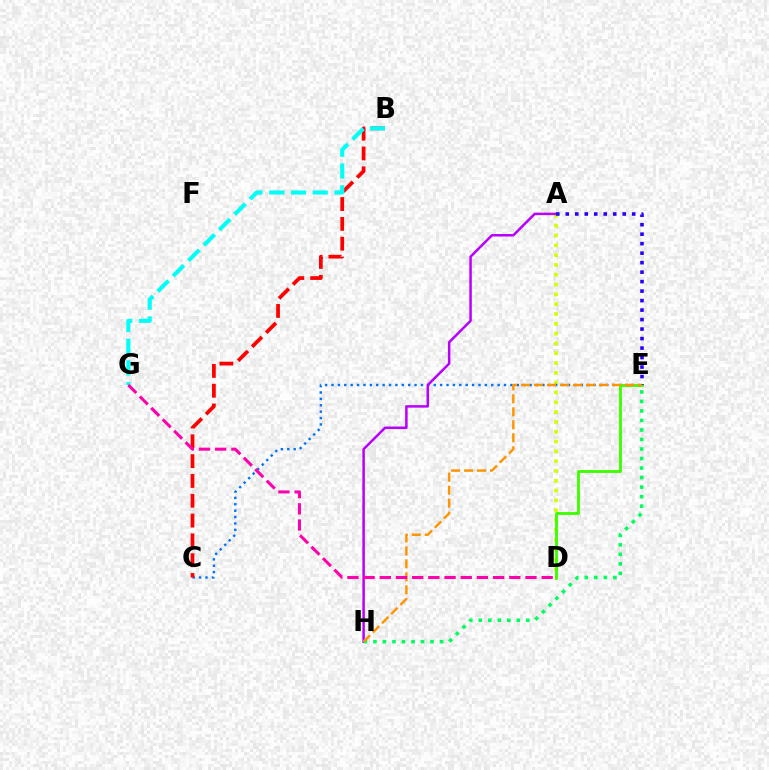{('A', 'D'): [{'color': '#d1ff00', 'line_style': 'dotted', 'thickness': 2.67}], ('C', 'E'): [{'color': '#0074ff', 'line_style': 'dotted', 'thickness': 1.74}], ('D', 'E'): [{'color': '#3dff00', 'line_style': 'solid', 'thickness': 2.06}], ('A', 'H'): [{'color': '#b900ff', 'line_style': 'solid', 'thickness': 1.8}], ('E', 'H'): [{'color': '#00ff5c', 'line_style': 'dotted', 'thickness': 2.59}, {'color': '#ff9400', 'line_style': 'dashed', 'thickness': 1.77}], ('A', 'E'): [{'color': '#2500ff', 'line_style': 'dotted', 'thickness': 2.58}], ('B', 'C'): [{'color': '#ff0000', 'line_style': 'dashed', 'thickness': 2.69}], ('B', 'G'): [{'color': '#00fff6', 'line_style': 'dashed', 'thickness': 2.96}], ('D', 'G'): [{'color': '#ff00ac', 'line_style': 'dashed', 'thickness': 2.2}]}